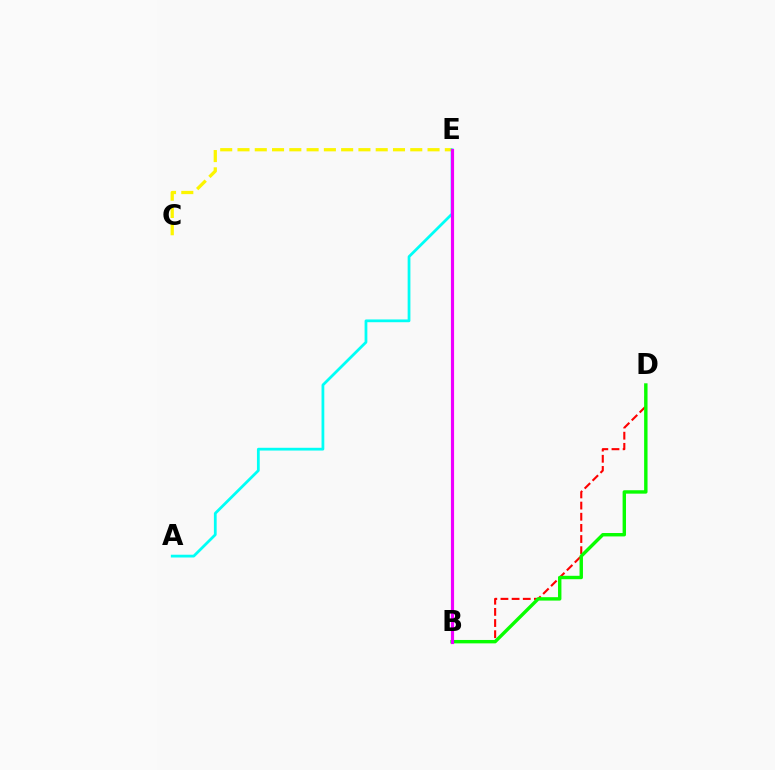{('B', 'D'): [{'color': '#ff0000', 'line_style': 'dashed', 'thickness': 1.52}, {'color': '#08ff00', 'line_style': 'solid', 'thickness': 2.45}], ('C', 'E'): [{'color': '#fcf500', 'line_style': 'dashed', 'thickness': 2.35}], ('A', 'E'): [{'color': '#00fff6', 'line_style': 'solid', 'thickness': 1.99}], ('B', 'E'): [{'color': '#0010ff', 'line_style': 'dashed', 'thickness': 1.91}, {'color': '#ee00ff', 'line_style': 'solid', 'thickness': 2.27}]}